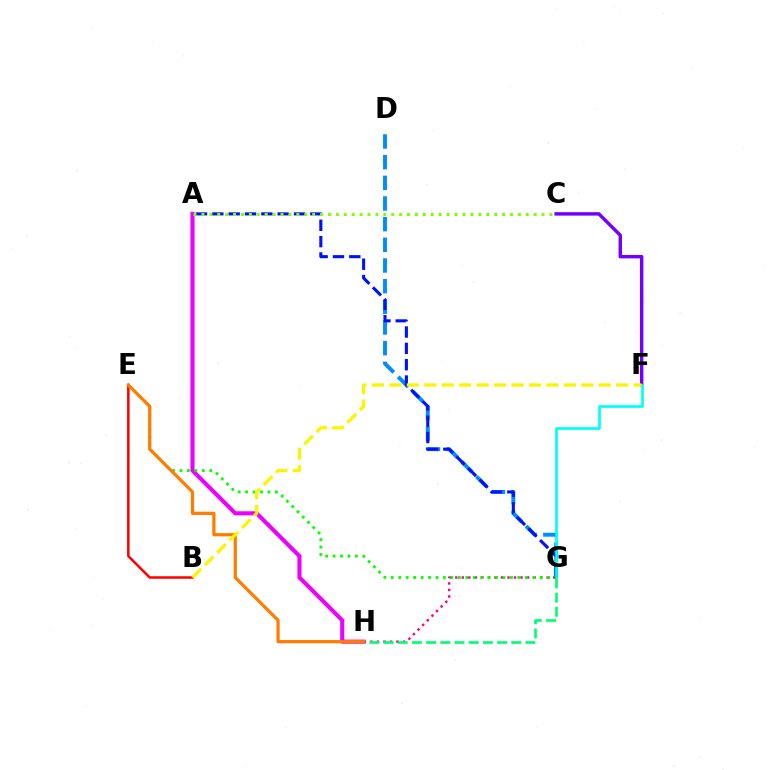{('G', 'H'): [{'color': '#ff0094', 'line_style': 'dotted', 'thickness': 1.77}, {'color': '#00ff74', 'line_style': 'dashed', 'thickness': 1.93}], ('A', 'H'): [{'color': '#ee00ff', 'line_style': 'solid', 'thickness': 2.95}], ('D', 'G'): [{'color': '#008cff', 'line_style': 'dashed', 'thickness': 2.81}], ('A', 'G'): [{'color': '#0010ff', 'line_style': 'dashed', 'thickness': 2.22}], ('C', 'F'): [{'color': '#7200ff', 'line_style': 'solid', 'thickness': 2.47}], ('F', 'G'): [{'color': '#00fff6', 'line_style': 'solid', 'thickness': 1.95}], ('B', 'E'): [{'color': '#ff0000', 'line_style': 'solid', 'thickness': 1.82}], ('A', 'C'): [{'color': '#84ff00', 'line_style': 'dotted', 'thickness': 2.15}], ('E', 'G'): [{'color': '#08ff00', 'line_style': 'dotted', 'thickness': 2.02}], ('E', 'H'): [{'color': '#ff7c00', 'line_style': 'solid', 'thickness': 2.32}], ('B', 'F'): [{'color': '#fcf500', 'line_style': 'dashed', 'thickness': 2.37}]}